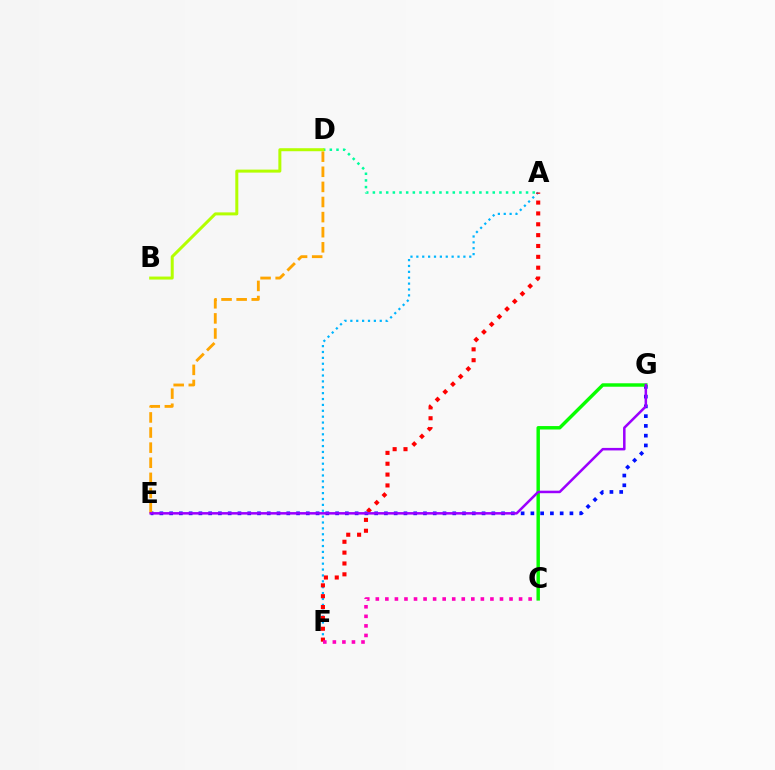{('E', 'G'): [{'color': '#0010ff', 'line_style': 'dotted', 'thickness': 2.65}, {'color': '#9b00ff', 'line_style': 'solid', 'thickness': 1.82}], ('A', 'F'): [{'color': '#00b5ff', 'line_style': 'dotted', 'thickness': 1.6}, {'color': '#ff0000', 'line_style': 'dotted', 'thickness': 2.95}], ('C', 'G'): [{'color': '#08ff00', 'line_style': 'solid', 'thickness': 2.47}], ('A', 'D'): [{'color': '#00ff9d', 'line_style': 'dotted', 'thickness': 1.81}], ('D', 'E'): [{'color': '#ffa500', 'line_style': 'dashed', 'thickness': 2.05}], ('B', 'D'): [{'color': '#b3ff00', 'line_style': 'solid', 'thickness': 2.16}], ('C', 'F'): [{'color': '#ff00bd', 'line_style': 'dotted', 'thickness': 2.6}]}